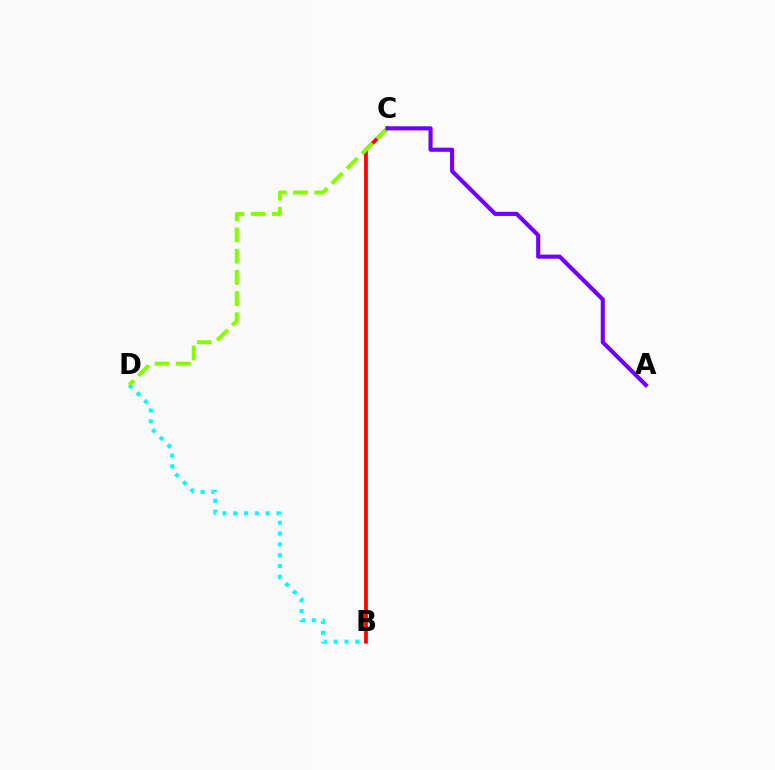{('B', 'D'): [{'color': '#00fff6', 'line_style': 'dotted', 'thickness': 2.94}], ('B', 'C'): [{'color': '#ff0000', 'line_style': 'solid', 'thickness': 2.71}], ('C', 'D'): [{'color': '#84ff00', 'line_style': 'dashed', 'thickness': 2.88}], ('A', 'C'): [{'color': '#7200ff', 'line_style': 'solid', 'thickness': 2.97}]}